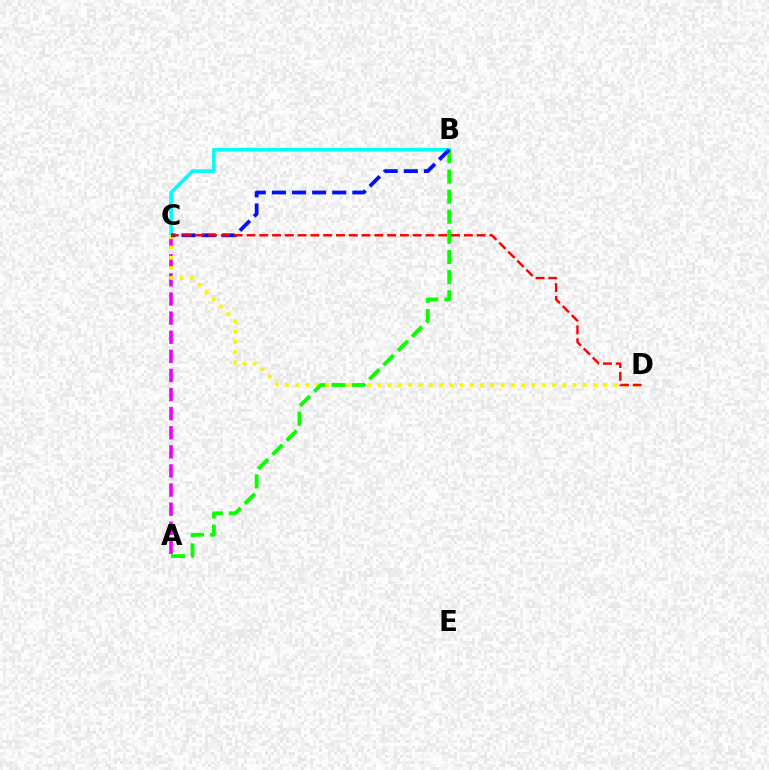{('A', 'C'): [{'color': '#ee00ff', 'line_style': 'dashed', 'thickness': 2.6}], ('B', 'C'): [{'color': '#00fff6', 'line_style': 'solid', 'thickness': 2.63}, {'color': '#0010ff', 'line_style': 'dashed', 'thickness': 2.73}], ('C', 'D'): [{'color': '#fcf500', 'line_style': 'dotted', 'thickness': 2.79}, {'color': '#ff0000', 'line_style': 'dashed', 'thickness': 1.74}], ('A', 'B'): [{'color': '#08ff00', 'line_style': 'dashed', 'thickness': 2.73}]}